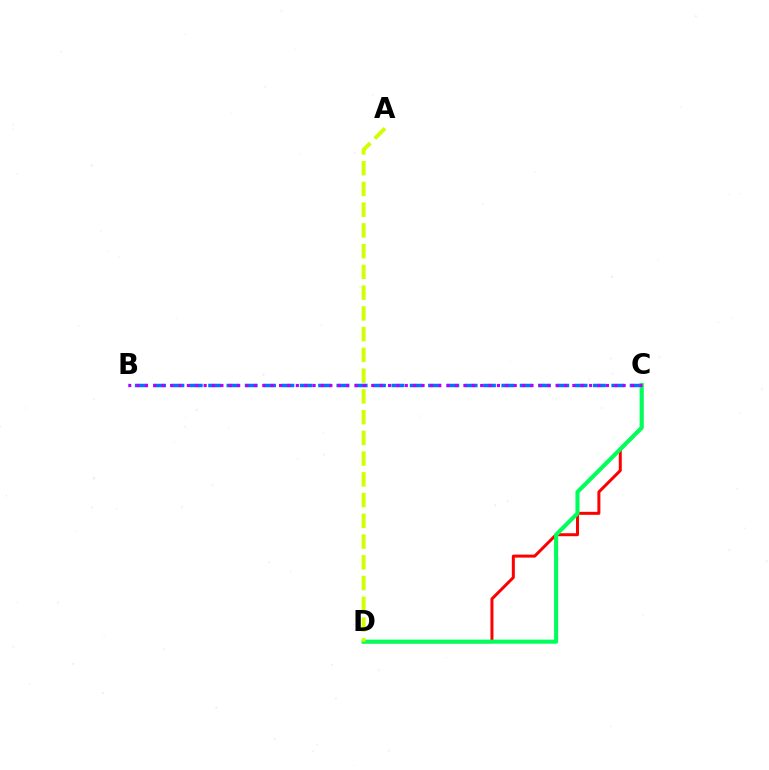{('C', 'D'): [{'color': '#ff0000', 'line_style': 'solid', 'thickness': 2.16}, {'color': '#00ff5c', 'line_style': 'solid', 'thickness': 2.95}], ('B', 'C'): [{'color': '#0074ff', 'line_style': 'dashed', 'thickness': 2.49}, {'color': '#b900ff', 'line_style': 'dotted', 'thickness': 2.28}], ('A', 'D'): [{'color': '#d1ff00', 'line_style': 'dashed', 'thickness': 2.82}]}